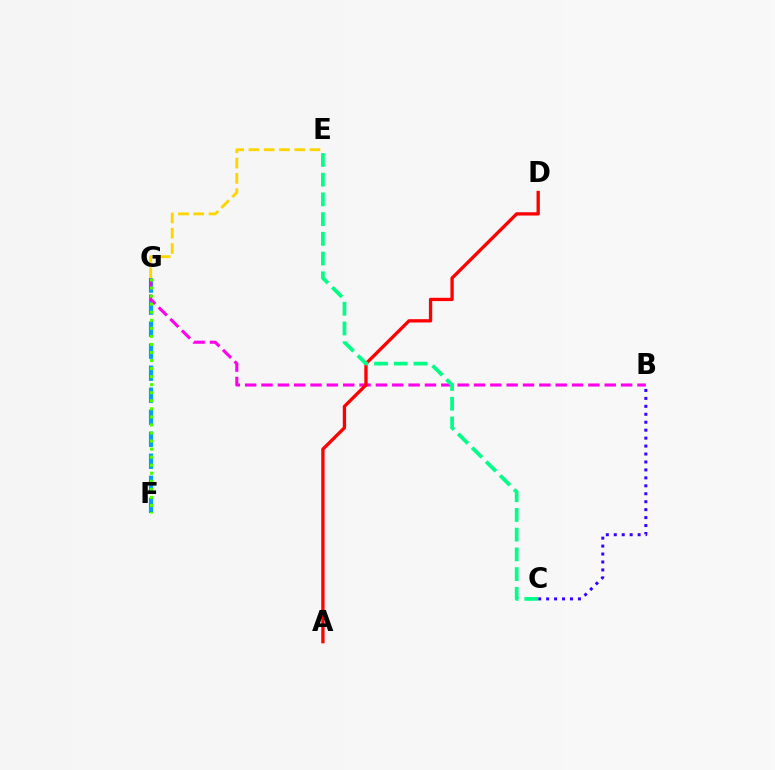{('F', 'G'): [{'color': '#009eff', 'line_style': 'dashed', 'thickness': 2.99}, {'color': '#4fff00', 'line_style': 'dotted', 'thickness': 2.19}], ('B', 'G'): [{'color': '#ff00ed', 'line_style': 'dashed', 'thickness': 2.22}], ('B', 'C'): [{'color': '#3700ff', 'line_style': 'dotted', 'thickness': 2.16}], ('A', 'D'): [{'color': '#ff0000', 'line_style': 'solid', 'thickness': 2.38}], ('E', 'G'): [{'color': '#ffd500', 'line_style': 'dashed', 'thickness': 2.07}], ('C', 'E'): [{'color': '#00ff86', 'line_style': 'dashed', 'thickness': 2.68}]}